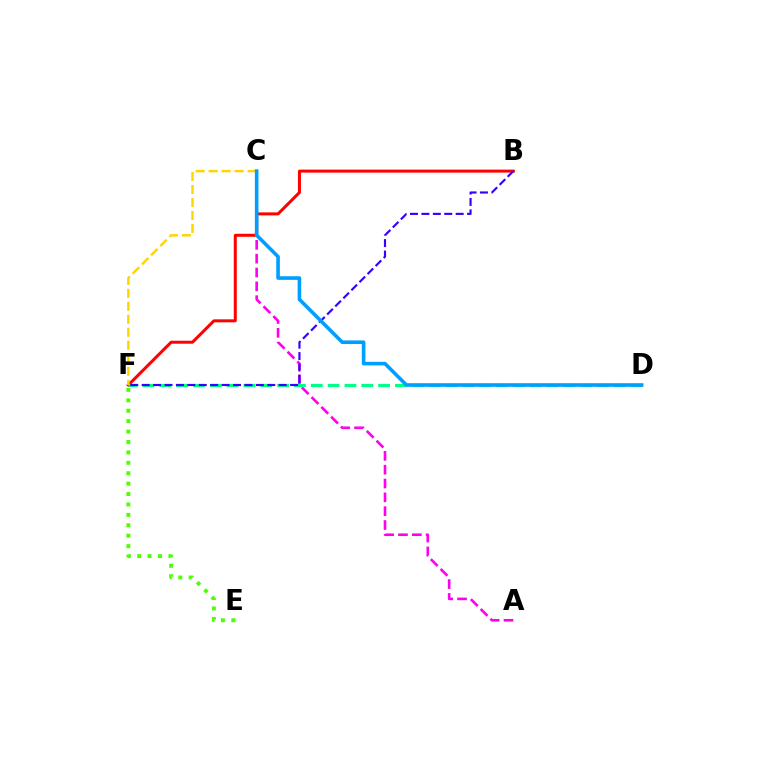{('B', 'F'): [{'color': '#ff0000', 'line_style': 'solid', 'thickness': 2.16}, {'color': '#3700ff', 'line_style': 'dashed', 'thickness': 1.55}], ('A', 'C'): [{'color': '#ff00ed', 'line_style': 'dashed', 'thickness': 1.88}], ('D', 'F'): [{'color': '#00ff86', 'line_style': 'dashed', 'thickness': 2.29}], ('C', 'F'): [{'color': '#ffd500', 'line_style': 'dashed', 'thickness': 1.77}], ('C', 'D'): [{'color': '#009eff', 'line_style': 'solid', 'thickness': 2.59}], ('E', 'F'): [{'color': '#4fff00', 'line_style': 'dotted', 'thickness': 2.83}]}